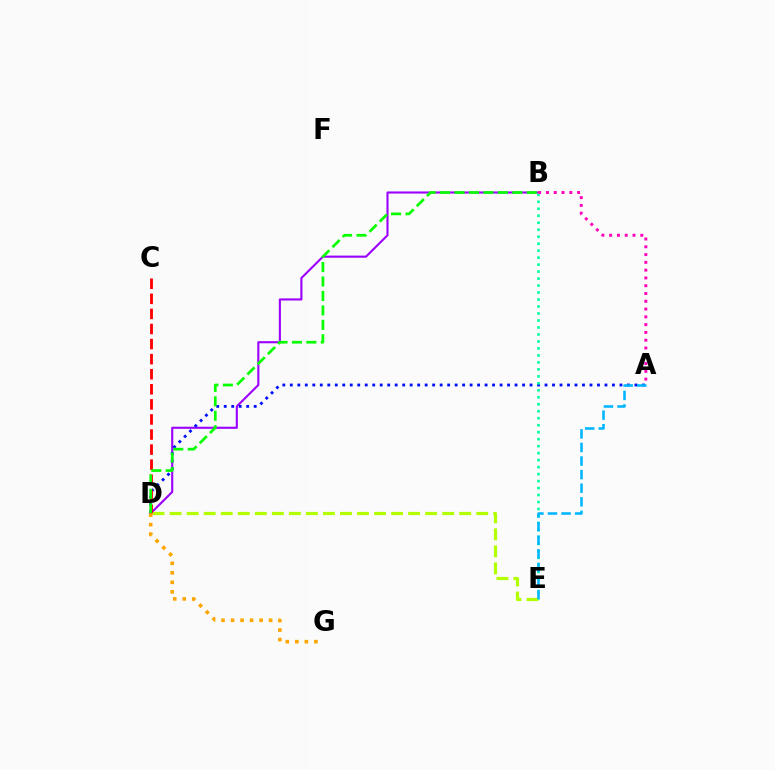{('B', 'D'): [{'color': '#9b00ff', 'line_style': 'solid', 'thickness': 1.52}, {'color': '#08ff00', 'line_style': 'dashed', 'thickness': 1.96}], ('A', 'D'): [{'color': '#0010ff', 'line_style': 'dotted', 'thickness': 2.04}], ('B', 'E'): [{'color': '#00ff9d', 'line_style': 'dotted', 'thickness': 1.9}], ('D', 'E'): [{'color': '#b3ff00', 'line_style': 'dashed', 'thickness': 2.31}], ('C', 'D'): [{'color': '#ff0000', 'line_style': 'dashed', 'thickness': 2.05}], ('A', 'B'): [{'color': '#ff00bd', 'line_style': 'dotted', 'thickness': 2.11}], ('D', 'G'): [{'color': '#ffa500', 'line_style': 'dotted', 'thickness': 2.59}], ('A', 'E'): [{'color': '#00b5ff', 'line_style': 'dashed', 'thickness': 1.84}]}